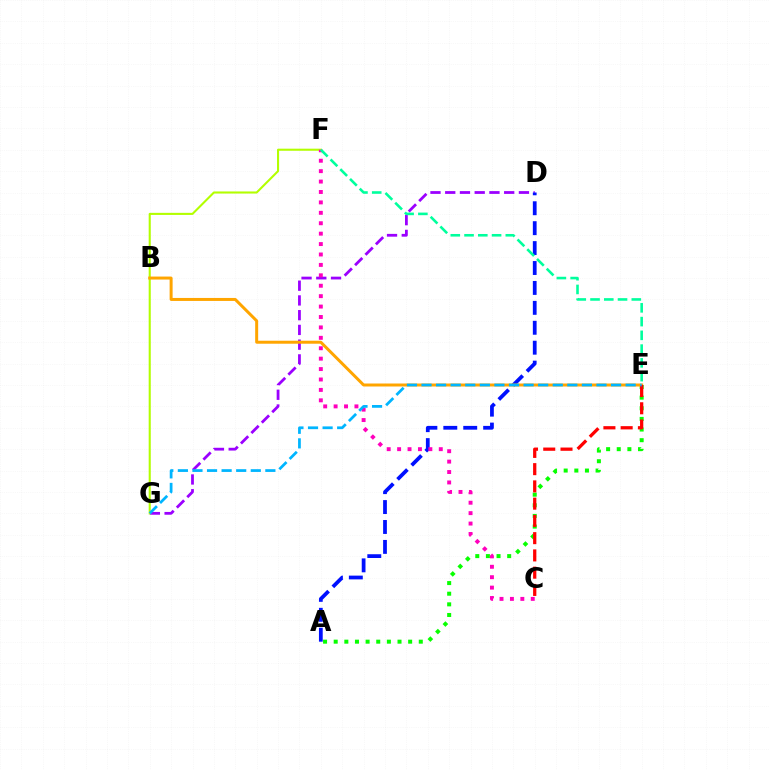{('D', 'G'): [{'color': '#9b00ff', 'line_style': 'dashed', 'thickness': 2.0}], ('A', 'D'): [{'color': '#0010ff', 'line_style': 'dashed', 'thickness': 2.71}], ('A', 'E'): [{'color': '#08ff00', 'line_style': 'dotted', 'thickness': 2.89}], ('F', 'G'): [{'color': '#b3ff00', 'line_style': 'solid', 'thickness': 1.5}], ('B', 'E'): [{'color': '#ffa500', 'line_style': 'solid', 'thickness': 2.15}], ('C', 'E'): [{'color': '#ff0000', 'line_style': 'dashed', 'thickness': 2.34}], ('C', 'F'): [{'color': '#ff00bd', 'line_style': 'dotted', 'thickness': 2.83}], ('E', 'G'): [{'color': '#00b5ff', 'line_style': 'dashed', 'thickness': 1.98}], ('E', 'F'): [{'color': '#00ff9d', 'line_style': 'dashed', 'thickness': 1.87}]}